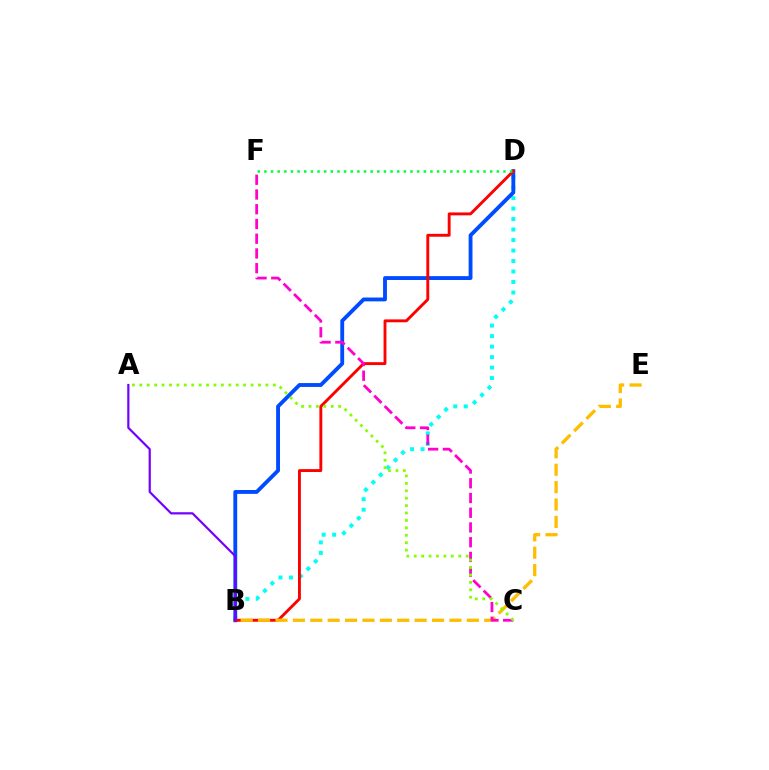{('B', 'D'): [{'color': '#00fff6', 'line_style': 'dotted', 'thickness': 2.85}, {'color': '#004bff', 'line_style': 'solid', 'thickness': 2.77}, {'color': '#ff0000', 'line_style': 'solid', 'thickness': 2.08}], ('B', 'E'): [{'color': '#ffbd00', 'line_style': 'dashed', 'thickness': 2.36}], ('C', 'F'): [{'color': '#ff00cf', 'line_style': 'dashed', 'thickness': 2.0}], ('A', 'B'): [{'color': '#7200ff', 'line_style': 'solid', 'thickness': 1.58}], ('A', 'C'): [{'color': '#84ff00', 'line_style': 'dotted', 'thickness': 2.02}], ('D', 'F'): [{'color': '#00ff39', 'line_style': 'dotted', 'thickness': 1.8}]}